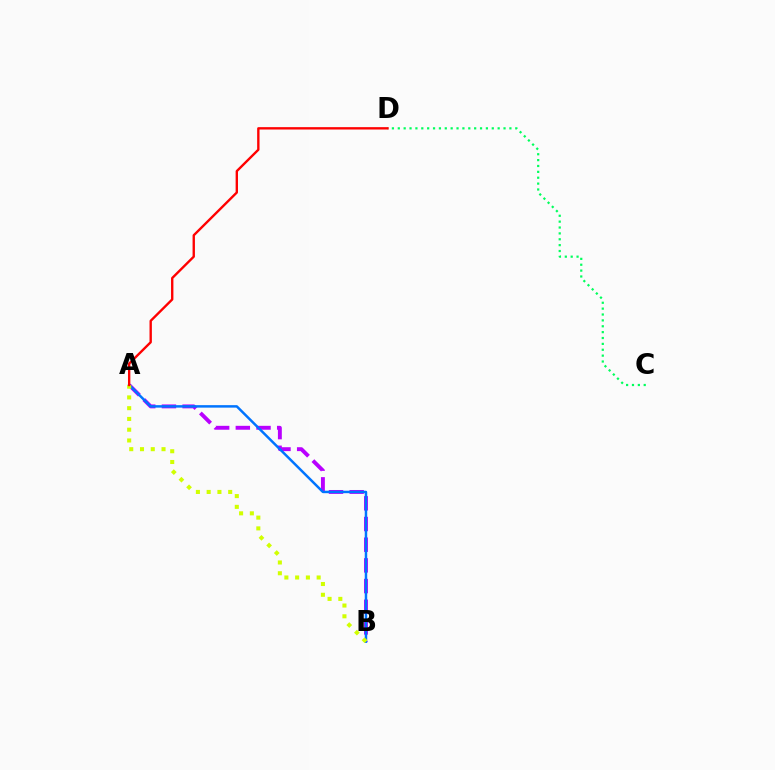{('A', 'B'): [{'color': '#b900ff', 'line_style': 'dashed', 'thickness': 2.81}, {'color': '#0074ff', 'line_style': 'solid', 'thickness': 1.78}, {'color': '#d1ff00', 'line_style': 'dotted', 'thickness': 2.92}], ('C', 'D'): [{'color': '#00ff5c', 'line_style': 'dotted', 'thickness': 1.6}], ('A', 'D'): [{'color': '#ff0000', 'line_style': 'solid', 'thickness': 1.7}]}